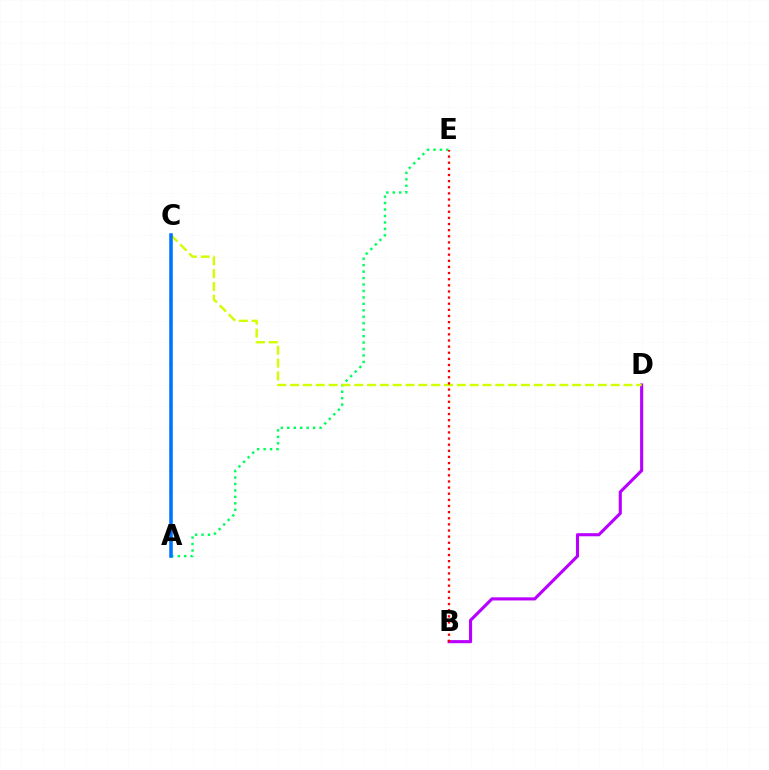{('B', 'D'): [{'color': '#b900ff', 'line_style': 'solid', 'thickness': 2.24}], ('A', 'E'): [{'color': '#00ff5c', 'line_style': 'dotted', 'thickness': 1.75}], ('C', 'D'): [{'color': '#d1ff00', 'line_style': 'dashed', 'thickness': 1.74}], ('B', 'E'): [{'color': '#ff0000', 'line_style': 'dotted', 'thickness': 1.67}], ('A', 'C'): [{'color': '#0074ff', 'line_style': 'solid', 'thickness': 2.56}]}